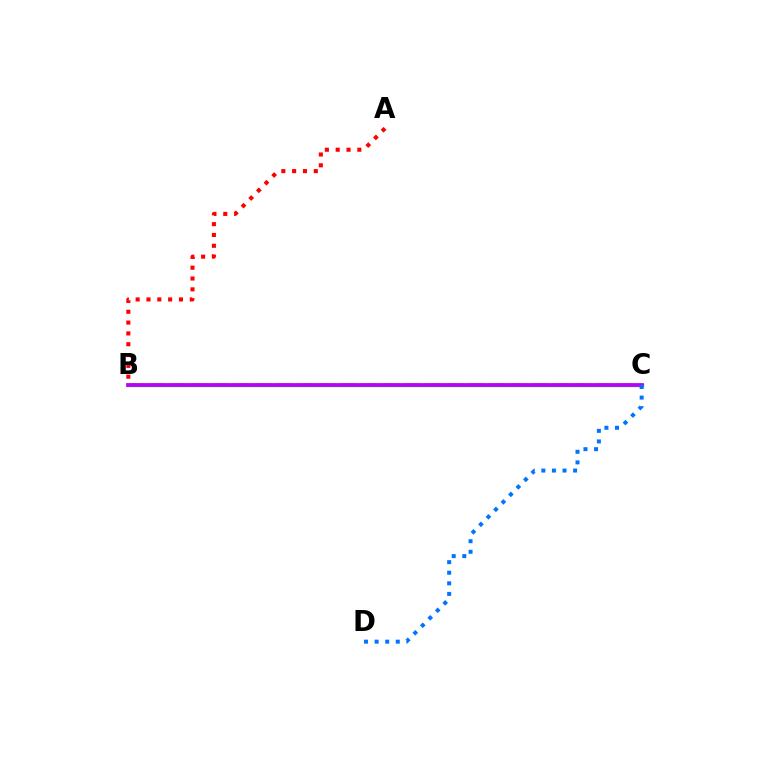{('B', 'C'): [{'color': '#d1ff00', 'line_style': 'dashed', 'thickness': 2.89}, {'color': '#00ff5c', 'line_style': 'solid', 'thickness': 2.45}, {'color': '#b900ff', 'line_style': 'solid', 'thickness': 2.71}], ('A', 'B'): [{'color': '#ff0000', 'line_style': 'dotted', 'thickness': 2.94}], ('C', 'D'): [{'color': '#0074ff', 'line_style': 'dotted', 'thickness': 2.88}]}